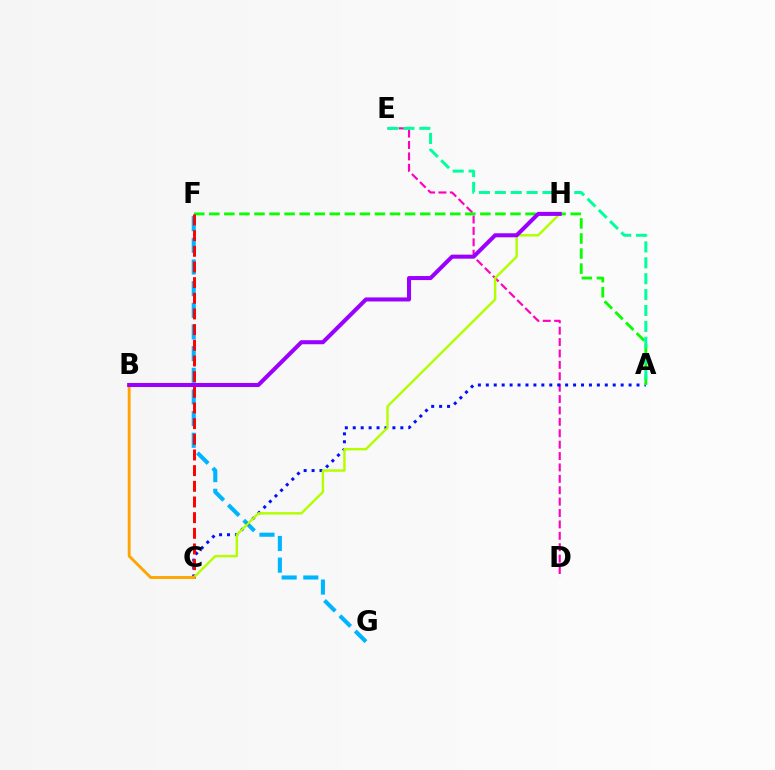{('F', 'G'): [{'color': '#00b5ff', 'line_style': 'dashed', 'thickness': 2.94}], ('D', 'E'): [{'color': '#ff00bd', 'line_style': 'dashed', 'thickness': 1.55}], ('A', 'C'): [{'color': '#0010ff', 'line_style': 'dotted', 'thickness': 2.15}], ('A', 'F'): [{'color': '#08ff00', 'line_style': 'dashed', 'thickness': 2.05}], ('A', 'E'): [{'color': '#00ff9d', 'line_style': 'dashed', 'thickness': 2.16}], ('C', 'F'): [{'color': '#ff0000', 'line_style': 'dashed', 'thickness': 2.13}], ('C', 'H'): [{'color': '#b3ff00', 'line_style': 'solid', 'thickness': 1.75}], ('B', 'C'): [{'color': '#ffa500', 'line_style': 'solid', 'thickness': 2.07}], ('B', 'H'): [{'color': '#9b00ff', 'line_style': 'solid', 'thickness': 2.91}]}